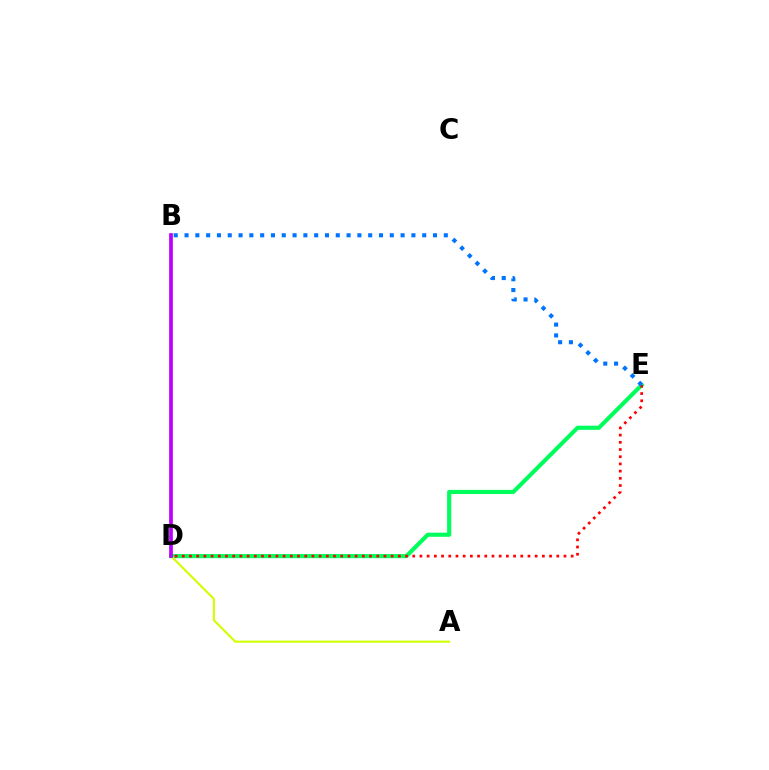{('D', 'E'): [{'color': '#00ff5c', 'line_style': 'solid', 'thickness': 2.97}, {'color': '#ff0000', 'line_style': 'dotted', 'thickness': 1.96}], ('A', 'D'): [{'color': '#d1ff00', 'line_style': 'solid', 'thickness': 1.52}], ('B', 'D'): [{'color': '#b900ff', 'line_style': 'solid', 'thickness': 2.67}], ('B', 'E'): [{'color': '#0074ff', 'line_style': 'dotted', 'thickness': 2.94}]}